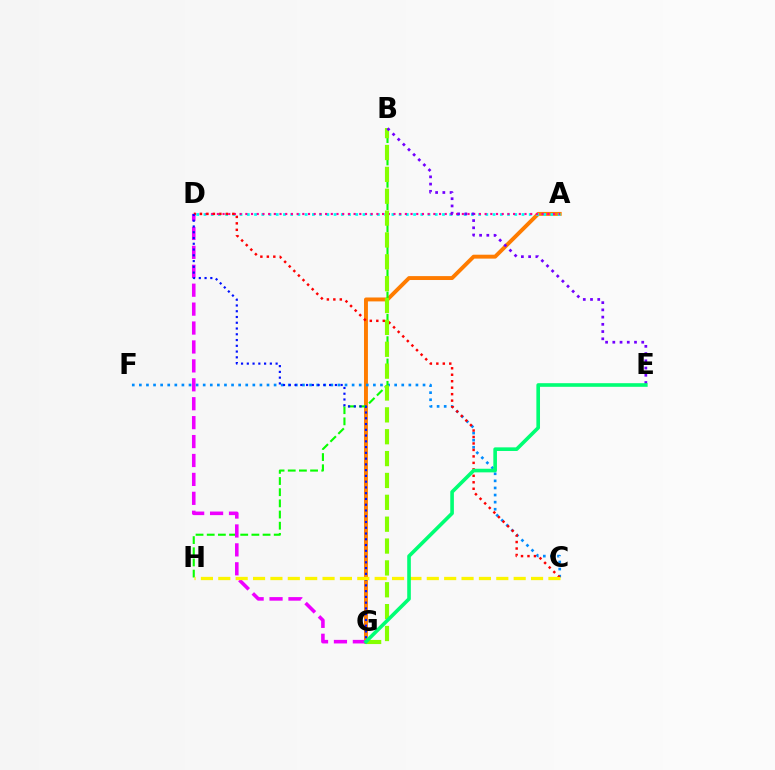{('A', 'G'): [{'color': '#ff7c00', 'line_style': 'solid', 'thickness': 2.82}], ('A', 'D'): [{'color': '#00fff6', 'line_style': 'dotted', 'thickness': 1.96}, {'color': '#ff0094', 'line_style': 'dotted', 'thickness': 1.55}], ('C', 'F'): [{'color': '#008cff', 'line_style': 'dotted', 'thickness': 1.93}], ('B', 'H'): [{'color': '#08ff00', 'line_style': 'dashed', 'thickness': 1.52}], ('D', 'G'): [{'color': '#ee00ff', 'line_style': 'dashed', 'thickness': 2.57}, {'color': '#0010ff', 'line_style': 'dotted', 'thickness': 1.57}], ('C', 'D'): [{'color': '#ff0000', 'line_style': 'dotted', 'thickness': 1.76}], ('B', 'G'): [{'color': '#84ff00', 'line_style': 'dashed', 'thickness': 2.97}], ('B', 'E'): [{'color': '#7200ff', 'line_style': 'dotted', 'thickness': 1.96}], ('C', 'H'): [{'color': '#fcf500', 'line_style': 'dashed', 'thickness': 2.36}], ('E', 'G'): [{'color': '#00ff74', 'line_style': 'solid', 'thickness': 2.61}]}